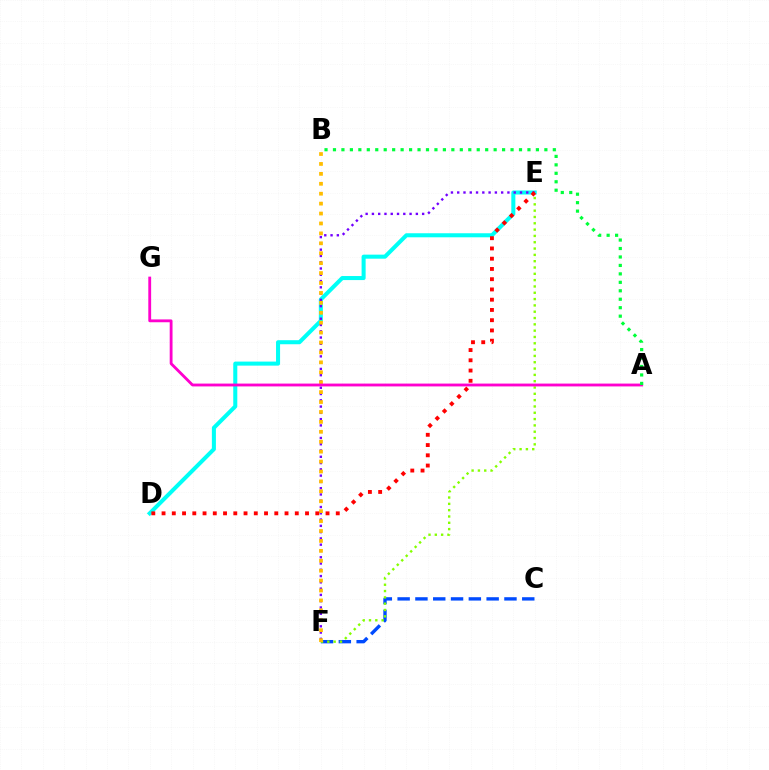{('C', 'F'): [{'color': '#004bff', 'line_style': 'dashed', 'thickness': 2.42}], ('E', 'F'): [{'color': '#84ff00', 'line_style': 'dotted', 'thickness': 1.72}, {'color': '#7200ff', 'line_style': 'dotted', 'thickness': 1.71}], ('D', 'E'): [{'color': '#00fff6', 'line_style': 'solid', 'thickness': 2.91}, {'color': '#ff0000', 'line_style': 'dotted', 'thickness': 2.78}], ('B', 'F'): [{'color': '#ffbd00', 'line_style': 'dotted', 'thickness': 2.7}], ('A', 'G'): [{'color': '#ff00cf', 'line_style': 'solid', 'thickness': 2.04}], ('A', 'B'): [{'color': '#00ff39', 'line_style': 'dotted', 'thickness': 2.3}]}